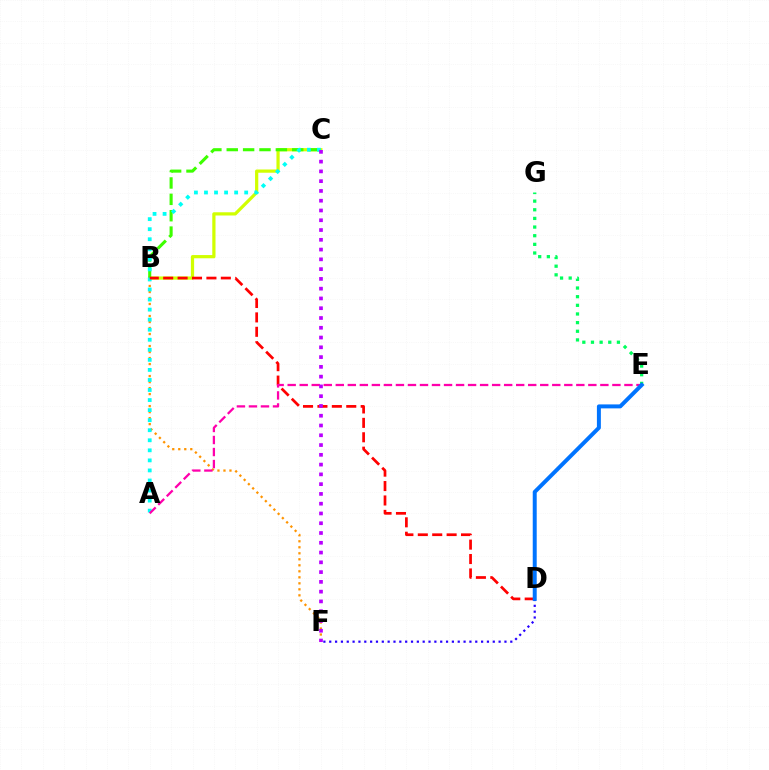{('B', 'C'): [{'color': '#d1ff00', 'line_style': 'solid', 'thickness': 2.32}, {'color': '#3dff00', 'line_style': 'dashed', 'thickness': 2.22}], ('E', 'G'): [{'color': '#00ff5c', 'line_style': 'dotted', 'thickness': 2.35}], ('B', 'F'): [{'color': '#ff9400', 'line_style': 'dotted', 'thickness': 1.63}], ('A', 'C'): [{'color': '#00fff6', 'line_style': 'dotted', 'thickness': 2.73}], ('B', 'D'): [{'color': '#ff0000', 'line_style': 'dashed', 'thickness': 1.96}], ('D', 'F'): [{'color': '#2500ff', 'line_style': 'dotted', 'thickness': 1.59}], ('A', 'E'): [{'color': '#ff00ac', 'line_style': 'dashed', 'thickness': 1.63}], ('C', 'F'): [{'color': '#b900ff', 'line_style': 'dotted', 'thickness': 2.66}], ('D', 'E'): [{'color': '#0074ff', 'line_style': 'solid', 'thickness': 2.86}]}